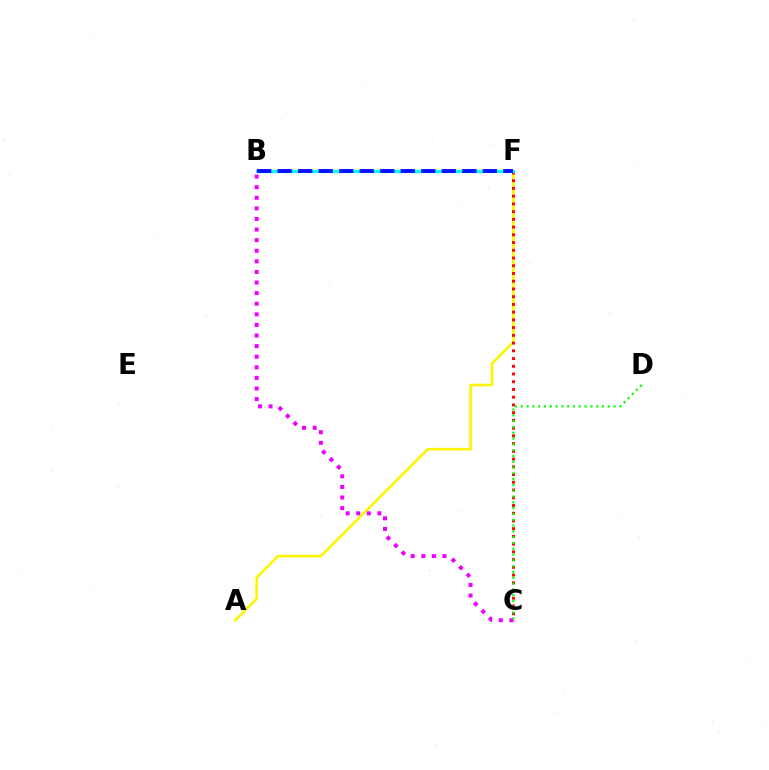{('A', 'F'): [{'color': '#fcf500', 'line_style': 'solid', 'thickness': 1.87}], ('C', 'F'): [{'color': '#ff0000', 'line_style': 'dotted', 'thickness': 2.1}], ('B', 'C'): [{'color': '#ee00ff', 'line_style': 'dotted', 'thickness': 2.88}], ('B', 'F'): [{'color': '#00fff6', 'line_style': 'solid', 'thickness': 2.27}, {'color': '#0010ff', 'line_style': 'dashed', 'thickness': 2.79}], ('C', 'D'): [{'color': '#08ff00', 'line_style': 'dotted', 'thickness': 1.58}]}